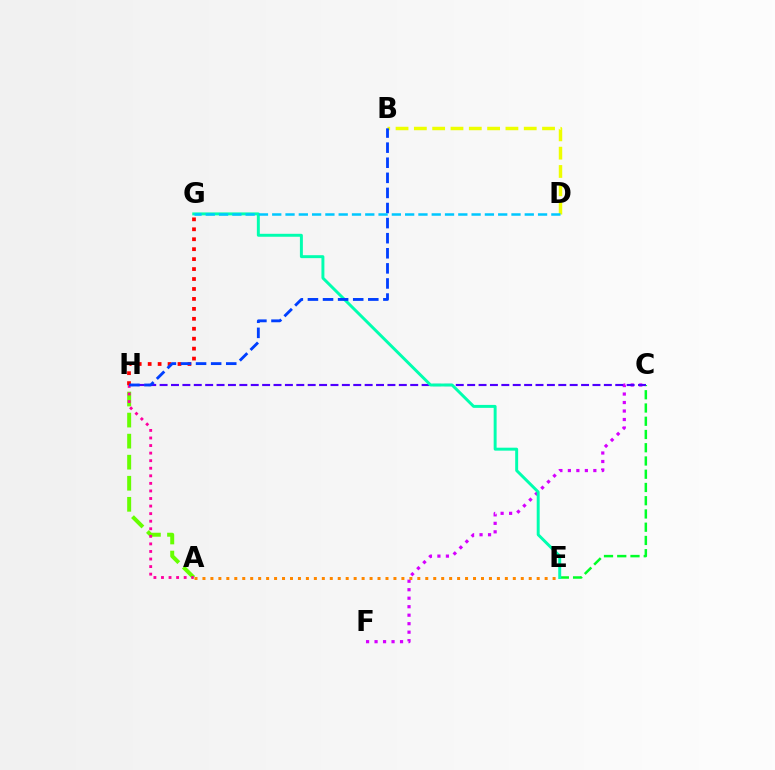{('A', 'H'): [{'color': '#66ff00', 'line_style': 'dashed', 'thickness': 2.86}, {'color': '#ff00a0', 'line_style': 'dotted', 'thickness': 2.06}], ('C', 'F'): [{'color': '#d600ff', 'line_style': 'dotted', 'thickness': 2.31}], ('C', 'E'): [{'color': '#00ff27', 'line_style': 'dashed', 'thickness': 1.8}], ('C', 'H'): [{'color': '#4f00ff', 'line_style': 'dashed', 'thickness': 1.55}], ('B', 'D'): [{'color': '#eeff00', 'line_style': 'dashed', 'thickness': 2.49}], ('G', 'H'): [{'color': '#ff0000', 'line_style': 'dotted', 'thickness': 2.7}], ('E', 'G'): [{'color': '#00ffaf', 'line_style': 'solid', 'thickness': 2.12}], ('B', 'H'): [{'color': '#003fff', 'line_style': 'dashed', 'thickness': 2.05}], ('A', 'E'): [{'color': '#ff8800', 'line_style': 'dotted', 'thickness': 2.16}], ('D', 'G'): [{'color': '#00c7ff', 'line_style': 'dashed', 'thickness': 1.81}]}